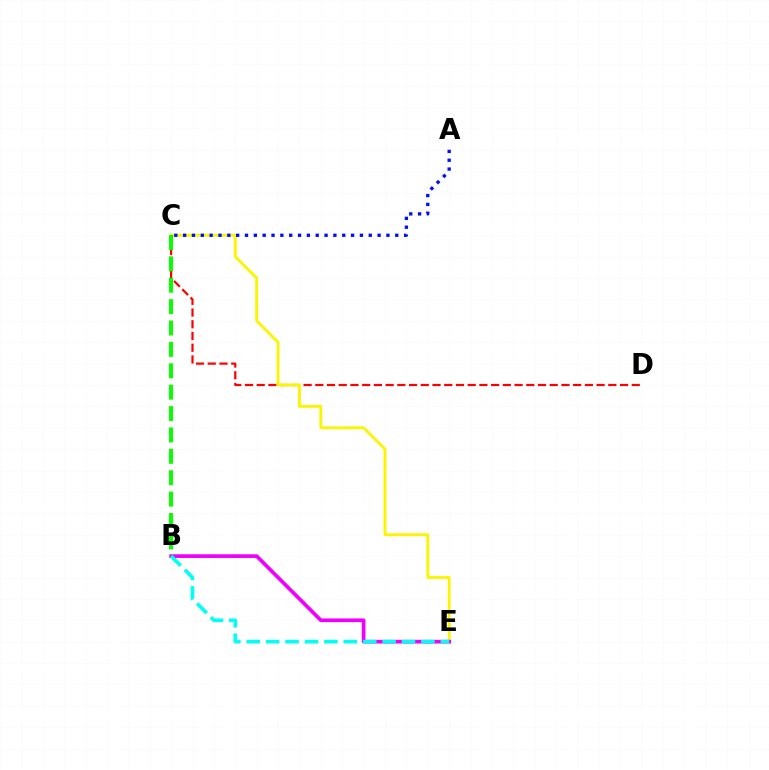{('C', 'D'): [{'color': '#ff0000', 'line_style': 'dashed', 'thickness': 1.59}], ('C', 'E'): [{'color': '#fcf500', 'line_style': 'solid', 'thickness': 2.07}], ('A', 'C'): [{'color': '#0010ff', 'line_style': 'dotted', 'thickness': 2.4}], ('B', 'E'): [{'color': '#ee00ff', 'line_style': 'solid', 'thickness': 2.66}, {'color': '#00fff6', 'line_style': 'dashed', 'thickness': 2.64}], ('B', 'C'): [{'color': '#08ff00', 'line_style': 'dashed', 'thickness': 2.91}]}